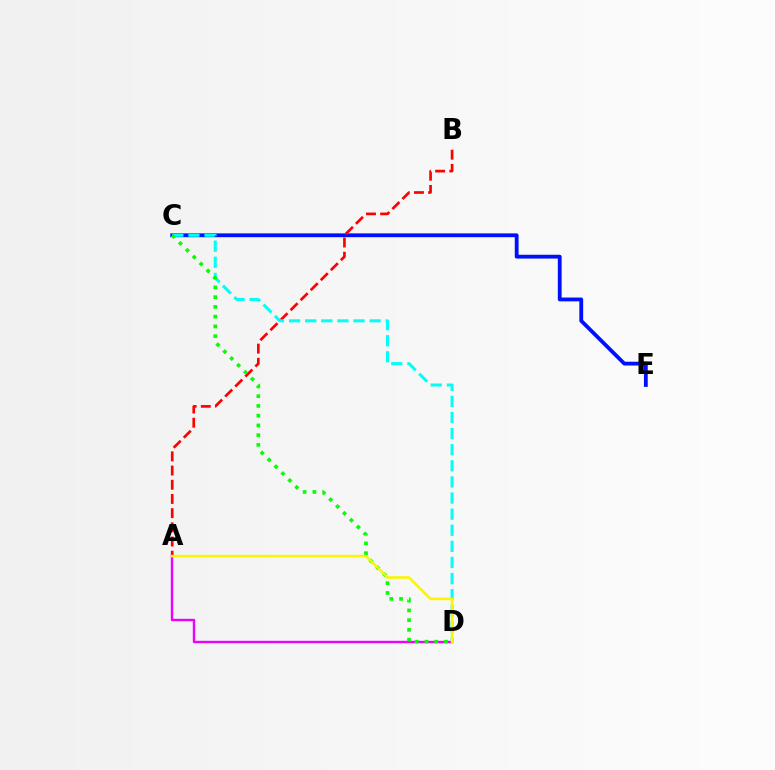{('A', 'D'): [{'color': '#ee00ff', 'line_style': 'solid', 'thickness': 1.72}, {'color': '#fcf500', 'line_style': 'solid', 'thickness': 1.86}], ('C', 'E'): [{'color': '#0010ff', 'line_style': 'solid', 'thickness': 2.74}], ('A', 'B'): [{'color': '#ff0000', 'line_style': 'dashed', 'thickness': 1.93}], ('C', 'D'): [{'color': '#00fff6', 'line_style': 'dashed', 'thickness': 2.19}, {'color': '#08ff00', 'line_style': 'dotted', 'thickness': 2.65}]}